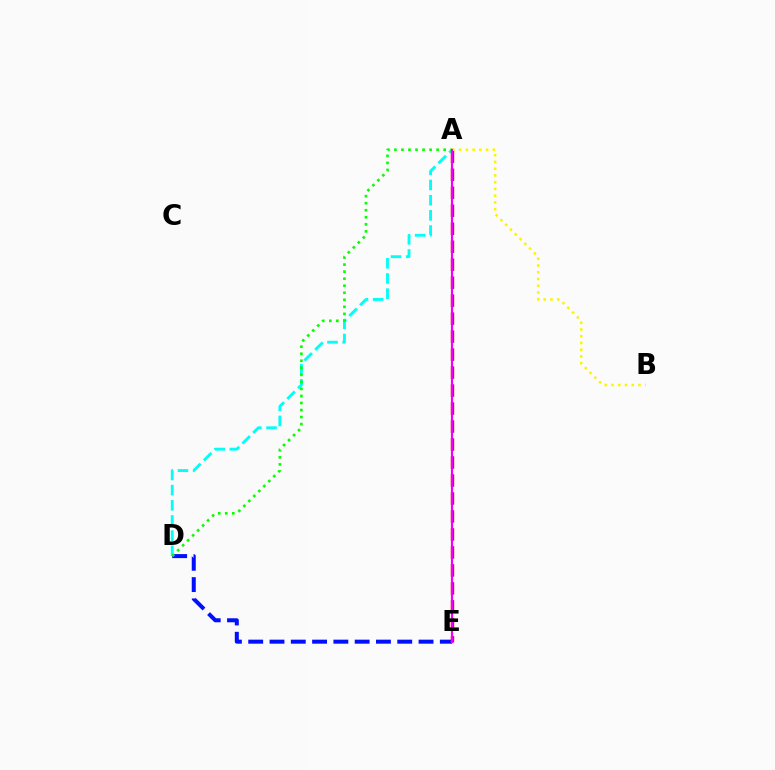{('A', 'D'): [{'color': '#00fff6', 'line_style': 'dashed', 'thickness': 2.06}, {'color': '#08ff00', 'line_style': 'dotted', 'thickness': 1.91}], ('D', 'E'): [{'color': '#0010ff', 'line_style': 'dashed', 'thickness': 2.89}], ('A', 'E'): [{'color': '#ff0000', 'line_style': 'dashed', 'thickness': 2.44}, {'color': '#ee00ff', 'line_style': 'solid', 'thickness': 1.57}], ('A', 'B'): [{'color': '#fcf500', 'line_style': 'dotted', 'thickness': 1.83}]}